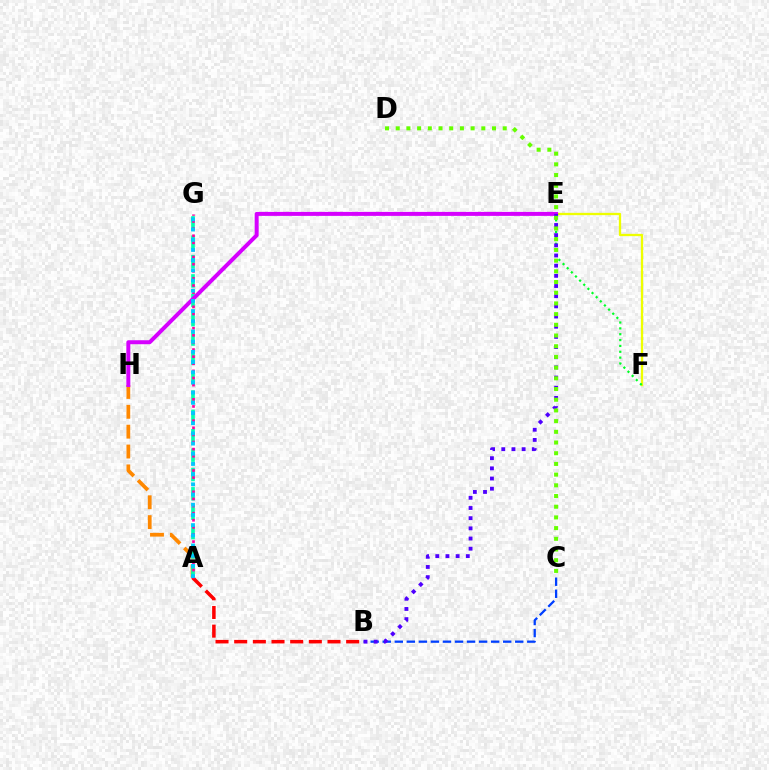{('B', 'C'): [{'color': '#003fff', 'line_style': 'dashed', 'thickness': 1.64}], ('A', 'H'): [{'color': '#ff8800', 'line_style': 'dashed', 'thickness': 2.7}], ('A', 'B'): [{'color': '#ff0000', 'line_style': 'dashed', 'thickness': 2.54}], ('E', 'F'): [{'color': '#eeff00', 'line_style': 'solid', 'thickness': 1.66}, {'color': '#00ff27', 'line_style': 'dotted', 'thickness': 1.59}], ('A', 'G'): [{'color': '#00ffaf', 'line_style': 'dashed', 'thickness': 2.63}, {'color': '#ff00a0', 'line_style': 'dotted', 'thickness': 1.93}, {'color': '#00c7ff', 'line_style': 'dotted', 'thickness': 2.77}], ('E', 'H'): [{'color': '#d600ff', 'line_style': 'solid', 'thickness': 2.87}], ('B', 'E'): [{'color': '#4f00ff', 'line_style': 'dotted', 'thickness': 2.76}], ('C', 'D'): [{'color': '#66ff00', 'line_style': 'dotted', 'thickness': 2.91}]}